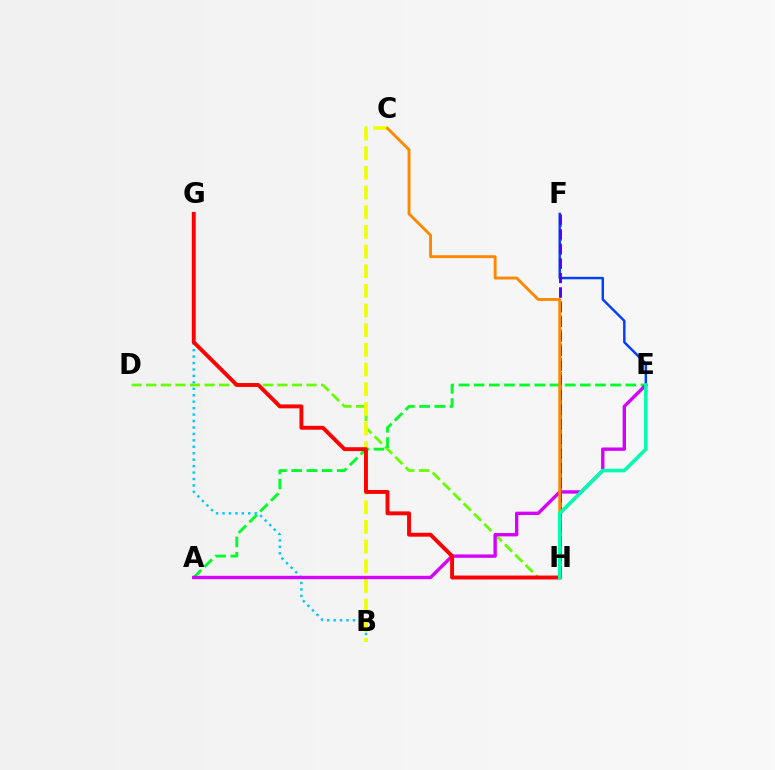{('F', 'H'): [{'color': '#ff00a0', 'line_style': 'dashed', 'thickness': 1.91}, {'color': '#4f00ff', 'line_style': 'dashed', 'thickness': 1.99}], ('B', 'G'): [{'color': '#00c7ff', 'line_style': 'dotted', 'thickness': 1.75}], ('D', 'H'): [{'color': '#66ff00', 'line_style': 'dashed', 'thickness': 1.98}], ('A', 'E'): [{'color': '#00ff27', 'line_style': 'dashed', 'thickness': 2.06}, {'color': '#d600ff', 'line_style': 'solid', 'thickness': 2.42}], ('E', 'F'): [{'color': '#003fff', 'line_style': 'solid', 'thickness': 1.76}], ('B', 'C'): [{'color': '#eeff00', 'line_style': 'dashed', 'thickness': 2.67}], ('G', 'H'): [{'color': '#ff0000', 'line_style': 'solid', 'thickness': 2.81}], ('C', 'H'): [{'color': '#ff8800', 'line_style': 'solid', 'thickness': 2.08}], ('E', 'H'): [{'color': '#00ffaf', 'line_style': 'solid', 'thickness': 2.59}]}